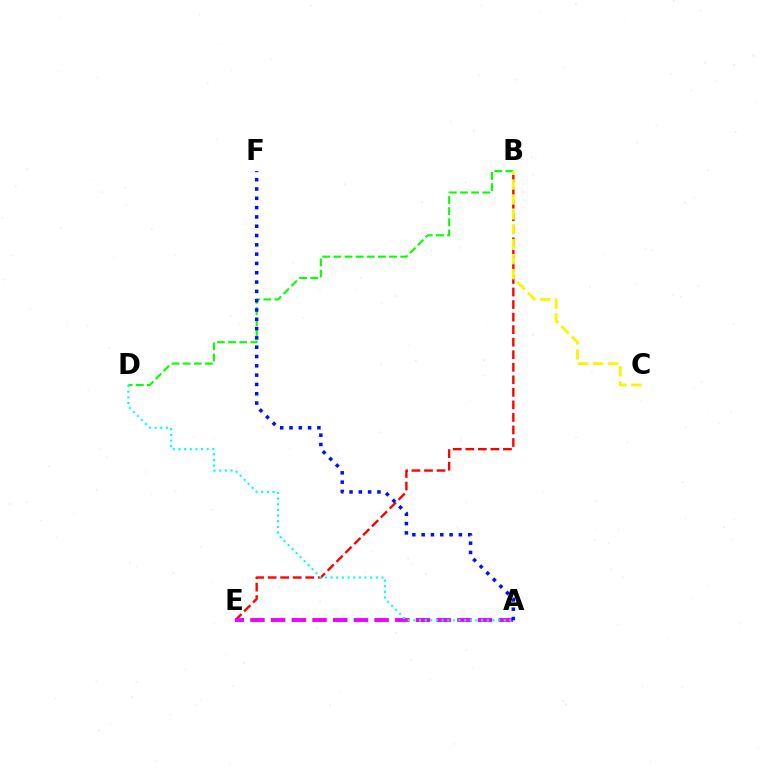{('B', 'D'): [{'color': '#08ff00', 'line_style': 'dashed', 'thickness': 1.51}], ('B', 'E'): [{'color': '#ff0000', 'line_style': 'dashed', 'thickness': 1.7}], ('B', 'C'): [{'color': '#fcf500', 'line_style': 'dashed', 'thickness': 2.03}], ('A', 'E'): [{'color': '#ee00ff', 'line_style': 'dashed', 'thickness': 2.81}], ('A', 'D'): [{'color': '#00fff6', 'line_style': 'dotted', 'thickness': 1.53}], ('A', 'F'): [{'color': '#0010ff', 'line_style': 'dotted', 'thickness': 2.53}]}